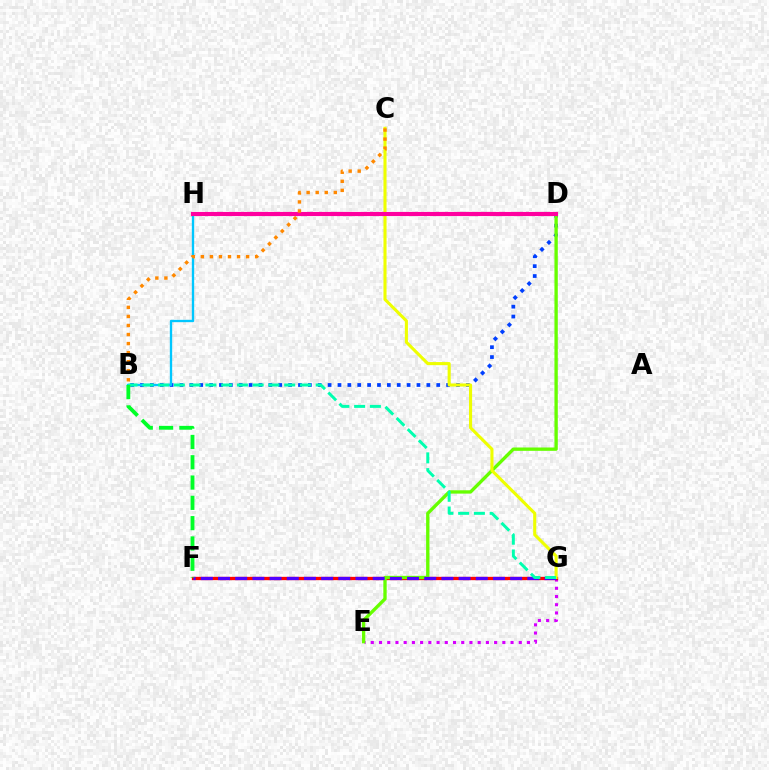{('B', 'D'): [{'color': '#003fff', 'line_style': 'dotted', 'thickness': 2.68}], ('E', 'G'): [{'color': '#d600ff', 'line_style': 'dotted', 'thickness': 2.23}], ('F', 'G'): [{'color': '#ff0000', 'line_style': 'solid', 'thickness': 2.39}, {'color': '#4f00ff', 'line_style': 'dashed', 'thickness': 2.33}], ('B', 'H'): [{'color': '#00c7ff', 'line_style': 'solid', 'thickness': 1.68}], ('D', 'E'): [{'color': '#66ff00', 'line_style': 'solid', 'thickness': 2.4}], ('C', 'G'): [{'color': '#eeff00', 'line_style': 'solid', 'thickness': 2.22}], ('B', 'G'): [{'color': '#00ffaf', 'line_style': 'dashed', 'thickness': 2.14}], ('B', 'F'): [{'color': '#00ff27', 'line_style': 'dashed', 'thickness': 2.76}], ('D', 'H'): [{'color': '#ff00a0', 'line_style': 'solid', 'thickness': 2.97}], ('B', 'C'): [{'color': '#ff8800', 'line_style': 'dotted', 'thickness': 2.46}]}